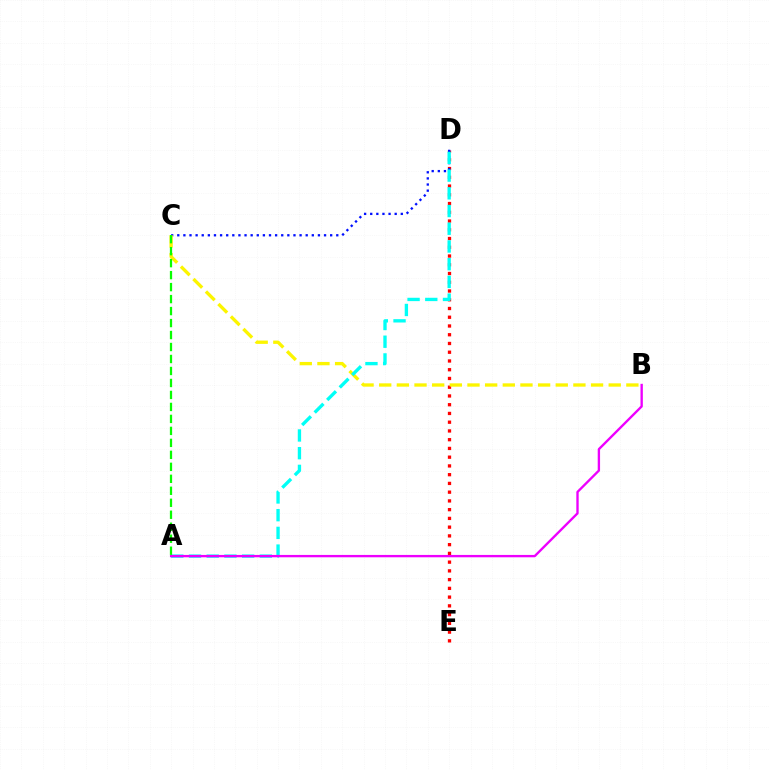{('D', 'E'): [{'color': '#ff0000', 'line_style': 'dotted', 'thickness': 2.38}], ('C', 'D'): [{'color': '#0010ff', 'line_style': 'dotted', 'thickness': 1.66}], ('B', 'C'): [{'color': '#fcf500', 'line_style': 'dashed', 'thickness': 2.4}], ('A', 'D'): [{'color': '#00fff6', 'line_style': 'dashed', 'thickness': 2.41}], ('A', 'B'): [{'color': '#ee00ff', 'line_style': 'solid', 'thickness': 1.69}], ('A', 'C'): [{'color': '#08ff00', 'line_style': 'dashed', 'thickness': 1.63}]}